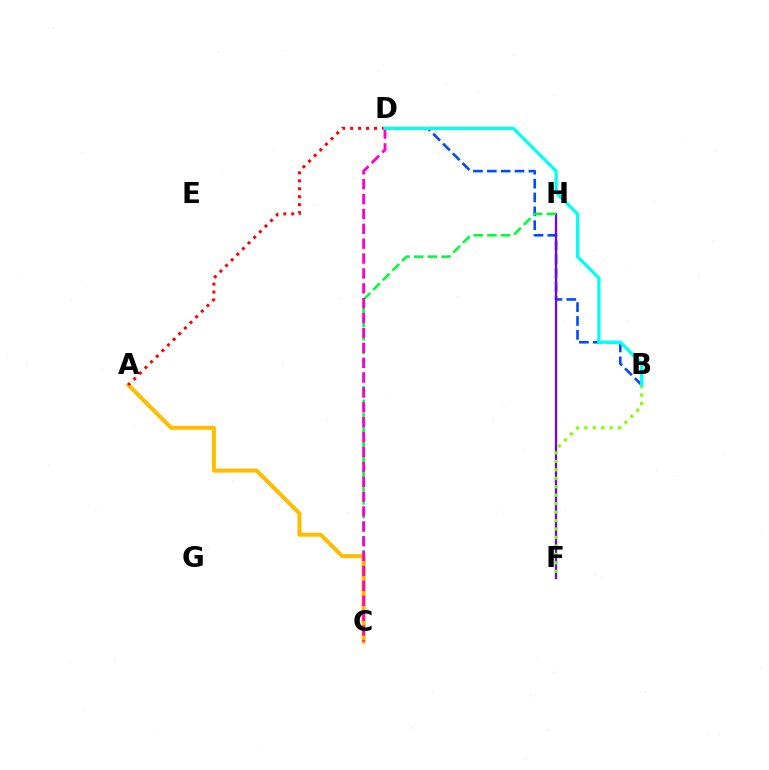{('B', 'D'): [{'color': '#004bff', 'line_style': 'dashed', 'thickness': 1.88}, {'color': '#00fff6', 'line_style': 'solid', 'thickness': 2.33}], ('F', 'H'): [{'color': '#7200ff', 'line_style': 'solid', 'thickness': 1.65}], ('C', 'H'): [{'color': '#00ff39', 'line_style': 'dashed', 'thickness': 1.86}], ('A', 'C'): [{'color': '#ffbd00', 'line_style': 'solid', 'thickness': 2.9}], ('C', 'D'): [{'color': '#ff00cf', 'line_style': 'dashed', 'thickness': 2.02}], ('A', 'D'): [{'color': '#ff0000', 'line_style': 'dotted', 'thickness': 2.16}], ('B', 'F'): [{'color': '#84ff00', 'line_style': 'dotted', 'thickness': 2.3}]}